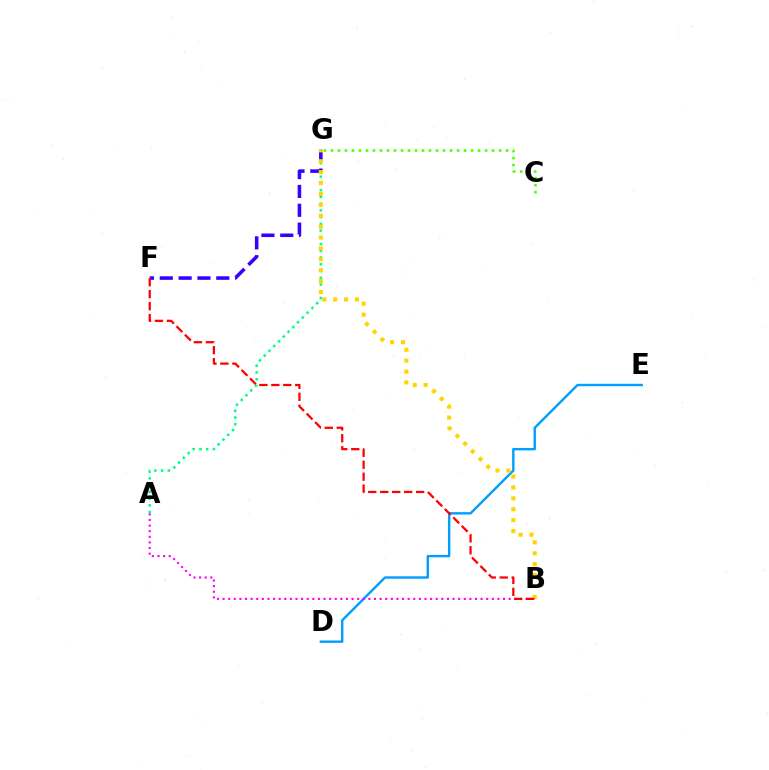{('D', 'E'): [{'color': '#009eff', 'line_style': 'solid', 'thickness': 1.73}], ('C', 'G'): [{'color': '#4fff00', 'line_style': 'dotted', 'thickness': 1.9}], ('A', 'B'): [{'color': '#ff00ed', 'line_style': 'dotted', 'thickness': 1.52}], ('A', 'G'): [{'color': '#00ff86', 'line_style': 'dotted', 'thickness': 1.83}], ('F', 'G'): [{'color': '#3700ff', 'line_style': 'dashed', 'thickness': 2.56}], ('B', 'G'): [{'color': '#ffd500', 'line_style': 'dotted', 'thickness': 2.96}], ('B', 'F'): [{'color': '#ff0000', 'line_style': 'dashed', 'thickness': 1.62}]}